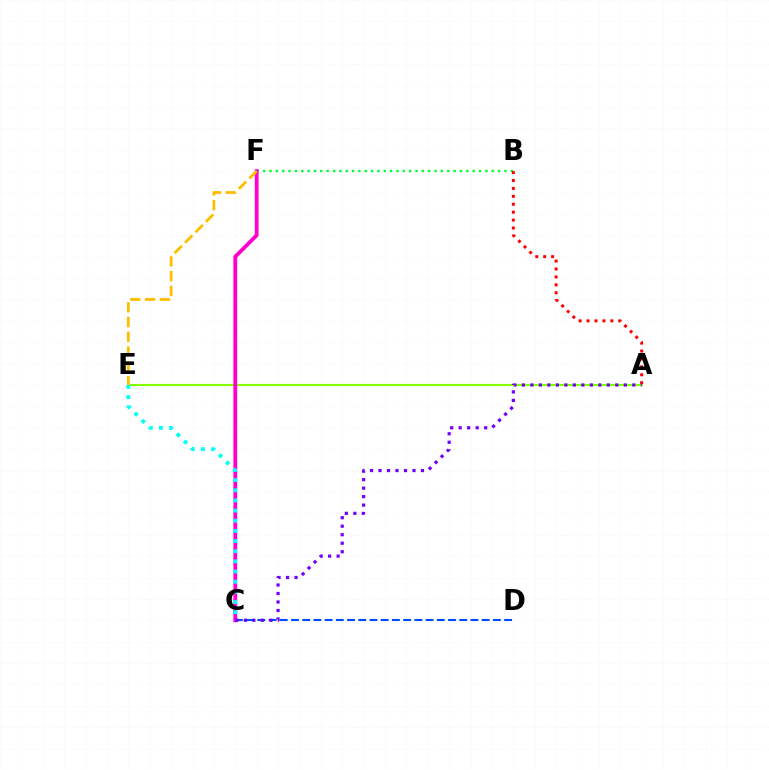{('B', 'F'): [{'color': '#00ff39', 'line_style': 'dotted', 'thickness': 1.73}], ('A', 'E'): [{'color': '#84ff00', 'line_style': 'solid', 'thickness': 1.53}], ('C', 'D'): [{'color': '#004bff', 'line_style': 'dashed', 'thickness': 1.52}], ('A', 'B'): [{'color': '#ff0000', 'line_style': 'dotted', 'thickness': 2.15}], ('C', 'F'): [{'color': '#ff00cf', 'line_style': 'solid', 'thickness': 2.75}], ('C', 'E'): [{'color': '#00fff6', 'line_style': 'dotted', 'thickness': 2.76}], ('A', 'C'): [{'color': '#7200ff', 'line_style': 'dotted', 'thickness': 2.31}], ('E', 'F'): [{'color': '#ffbd00', 'line_style': 'dashed', 'thickness': 2.01}]}